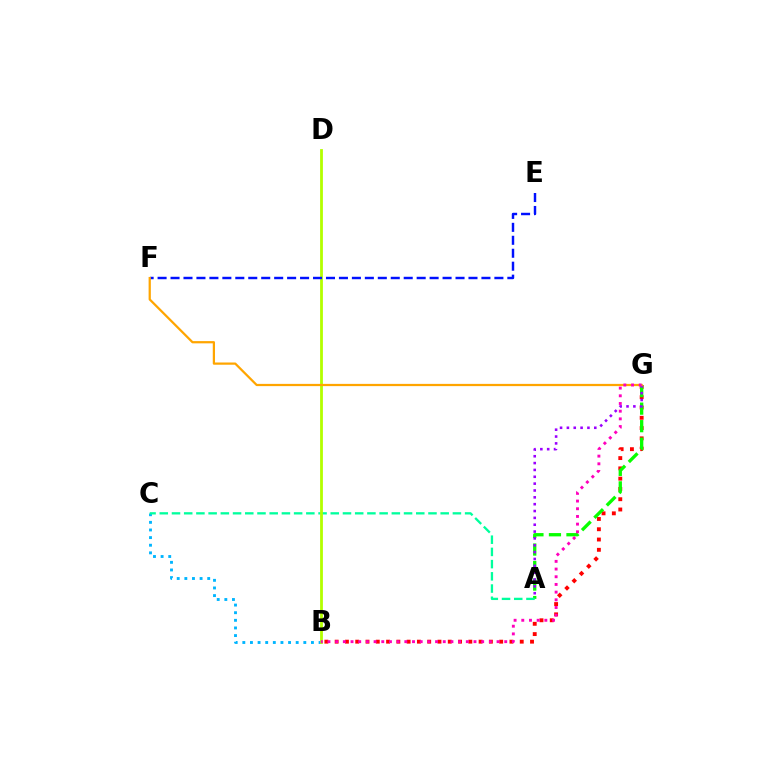{('B', 'C'): [{'color': '#00b5ff', 'line_style': 'dotted', 'thickness': 2.07}], ('B', 'G'): [{'color': '#ff0000', 'line_style': 'dotted', 'thickness': 2.79}, {'color': '#ff00bd', 'line_style': 'dotted', 'thickness': 2.09}], ('A', 'G'): [{'color': '#08ff00', 'line_style': 'dashed', 'thickness': 2.38}, {'color': '#9b00ff', 'line_style': 'dotted', 'thickness': 1.86}], ('A', 'C'): [{'color': '#00ff9d', 'line_style': 'dashed', 'thickness': 1.66}], ('B', 'D'): [{'color': '#b3ff00', 'line_style': 'solid', 'thickness': 2.01}], ('E', 'F'): [{'color': '#0010ff', 'line_style': 'dashed', 'thickness': 1.76}], ('F', 'G'): [{'color': '#ffa500', 'line_style': 'solid', 'thickness': 1.61}]}